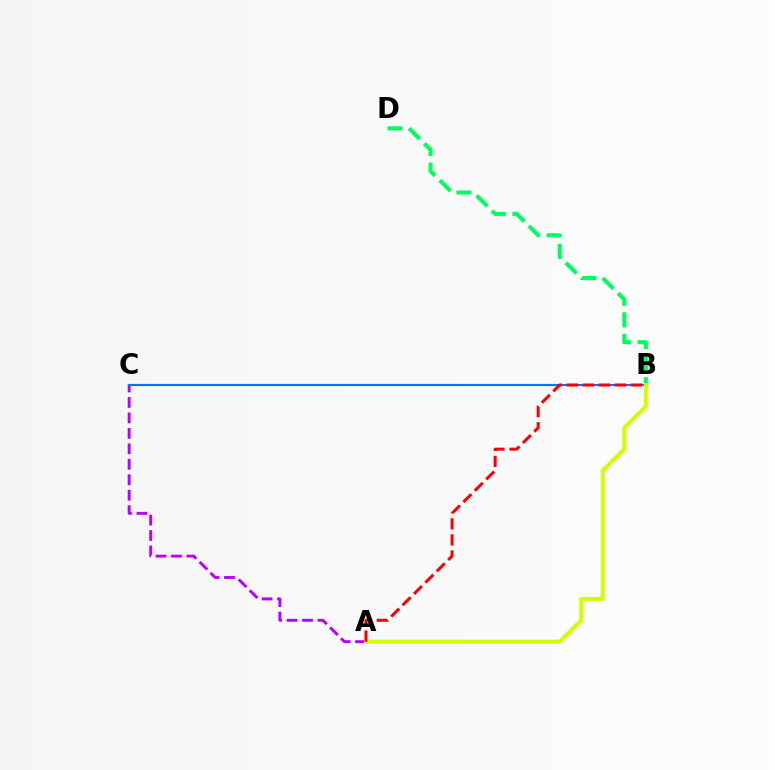{('A', 'C'): [{'color': '#b900ff', 'line_style': 'dashed', 'thickness': 2.1}], ('B', 'D'): [{'color': '#00ff5c', 'line_style': 'dashed', 'thickness': 2.93}], ('B', 'C'): [{'color': '#0074ff', 'line_style': 'solid', 'thickness': 1.54}], ('A', 'B'): [{'color': '#d1ff00', 'line_style': 'solid', 'thickness': 2.89}, {'color': '#ff0000', 'line_style': 'dashed', 'thickness': 2.18}]}